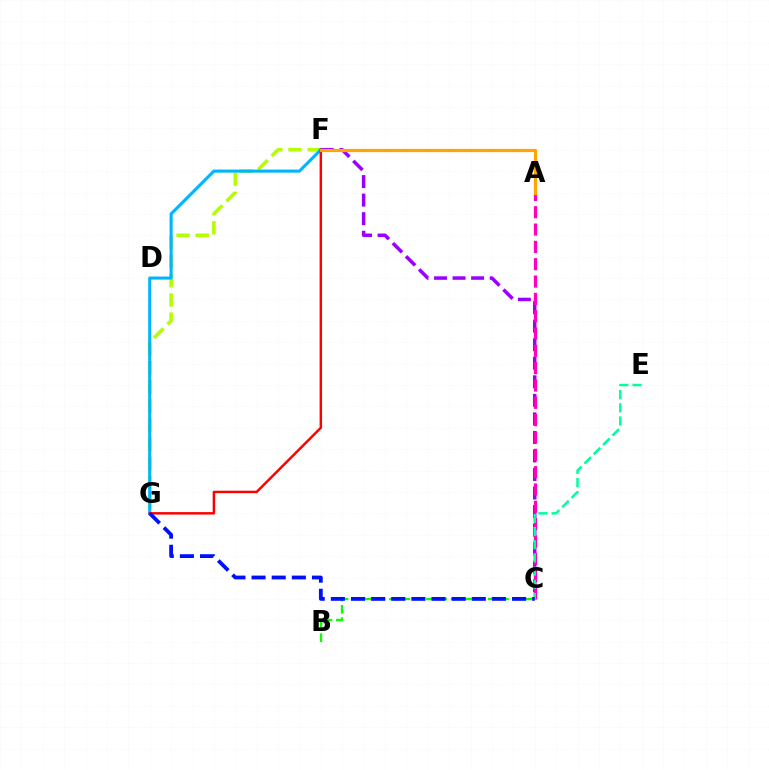{('C', 'F'): [{'color': '#9b00ff', 'line_style': 'dashed', 'thickness': 2.52}], ('F', 'G'): [{'color': '#b3ff00', 'line_style': 'dashed', 'thickness': 2.6}, {'color': '#00b5ff', 'line_style': 'solid', 'thickness': 2.22}, {'color': '#ff0000', 'line_style': 'solid', 'thickness': 1.78}], ('A', 'C'): [{'color': '#ff00bd', 'line_style': 'dashed', 'thickness': 2.35}], ('A', 'F'): [{'color': '#ffa500', 'line_style': 'solid', 'thickness': 2.3}], ('B', 'C'): [{'color': '#08ff00', 'line_style': 'dashed', 'thickness': 1.68}], ('C', 'E'): [{'color': '#00ff9d', 'line_style': 'dashed', 'thickness': 1.79}], ('C', 'G'): [{'color': '#0010ff', 'line_style': 'dashed', 'thickness': 2.74}]}